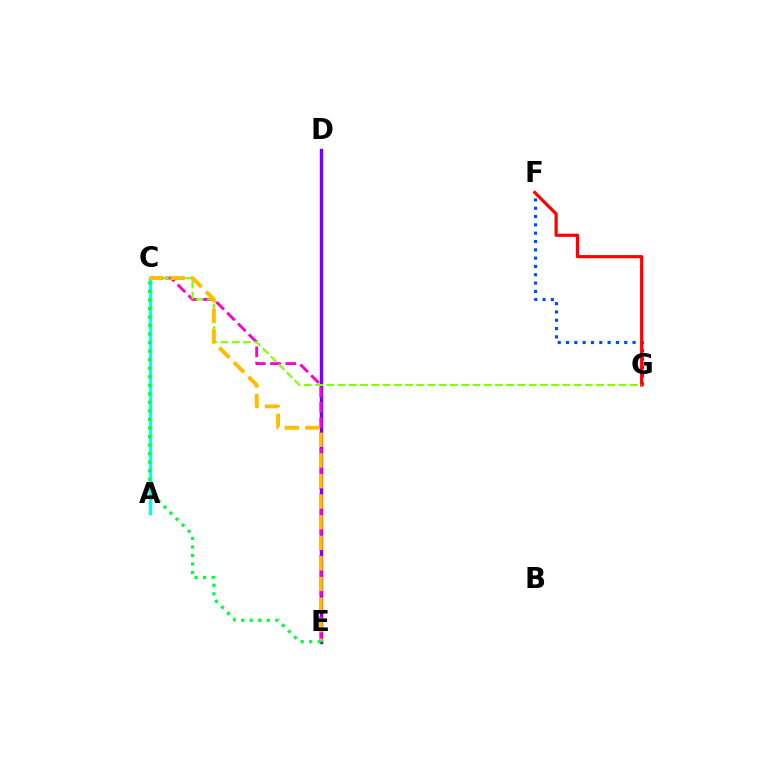{('F', 'G'): [{'color': '#004bff', 'line_style': 'dotted', 'thickness': 2.26}, {'color': '#ff0000', 'line_style': 'solid', 'thickness': 2.29}], ('A', 'C'): [{'color': '#00fff6', 'line_style': 'solid', 'thickness': 2.45}], ('D', 'E'): [{'color': '#7200ff', 'line_style': 'solid', 'thickness': 2.44}], ('C', 'E'): [{'color': '#ff00cf', 'line_style': 'dashed', 'thickness': 2.08}, {'color': '#ffbd00', 'line_style': 'dashed', 'thickness': 2.8}, {'color': '#00ff39', 'line_style': 'dotted', 'thickness': 2.32}], ('C', 'G'): [{'color': '#84ff00', 'line_style': 'dashed', 'thickness': 1.53}]}